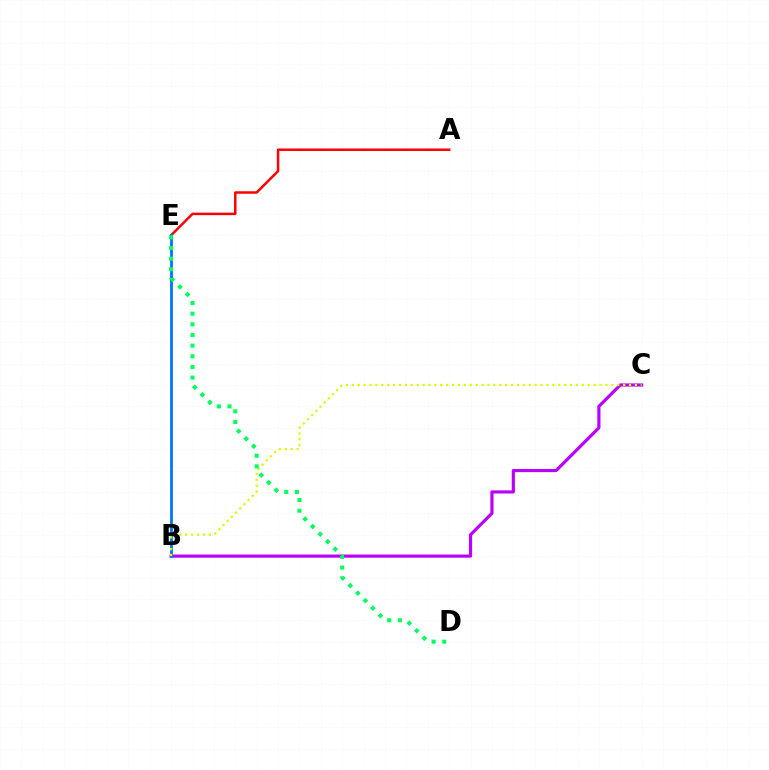{('B', 'C'): [{'color': '#b900ff', 'line_style': 'solid', 'thickness': 2.28}, {'color': '#d1ff00', 'line_style': 'dotted', 'thickness': 1.6}], ('A', 'E'): [{'color': '#ff0000', 'line_style': 'solid', 'thickness': 1.79}], ('B', 'E'): [{'color': '#0074ff', 'line_style': 'solid', 'thickness': 1.99}], ('D', 'E'): [{'color': '#00ff5c', 'line_style': 'dotted', 'thickness': 2.9}]}